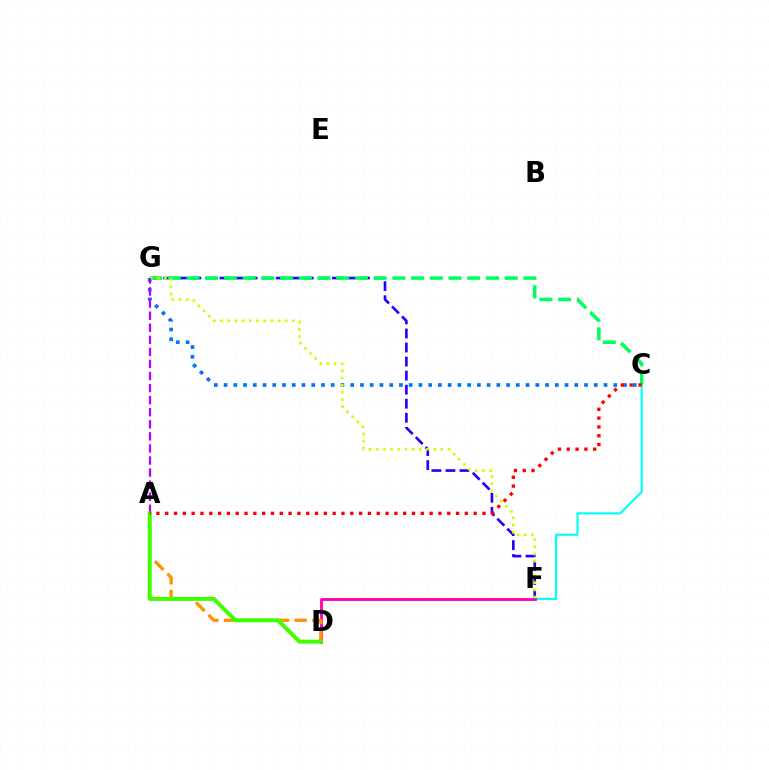{('C', 'F'): [{'color': '#00fff6', 'line_style': 'solid', 'thickness': 1.53}], ('D', 'F'): [{'color': '#ff00ac', 'line_style': 'solid', 'thickness': 2.06}], ('A', 'D'): [{'color': '#ff9400', 'line_style': 'dashed', 'thickness': 2.4}, {'color': '#3dff00', 'line_style': 'solid', 'thickness': 2.87}], ('C', 'G'): [{'color': '#0074ff', 'line_style': 'dotted', 'thickness': 2.65}, {'color': '#00ff5c', 'line_style': 'dashed', 'thickness': 2.54}], ('F', 'G'): [{'color': '#2500ff', 'line_style': 'dashed', 'thickness': 1.91}, {'color': '#d1ff00', 'line_style': 'dotted', 'thickness': 1.95}], ('A', 'G'): [{'color': '#b900ff', 'line_style': 'dashed', 'thickness': 1.64}], ('A', 'C'): [{'color': '#ff0000', 'line_style': 'dotted', 'thickness': 2.39}]}